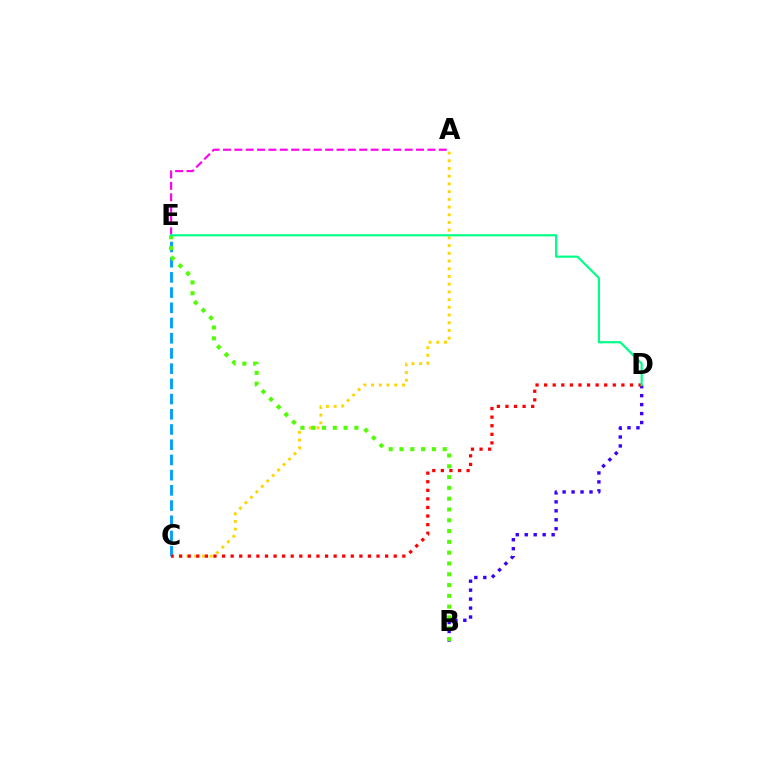{('C', 'E'): [{'color': '#009eff', 'line_style': 'dashed', 'thickness': 2.07}], ('A', 'E'): [{'color': '#ff00ed', 'line_style': 'dashed', 'thickness': 1.54}], ('A', 'C'): [{'color': '#ffd500', 'line_style': 'dotted', 'thickness': 2.1}], ('B', 'D'): [{'color': '#3700ff', 'line_style': 'dotted', 'thickness': 2.43}], ('C', 'D'): [{'color': '#ff0000', 'line_style': 'dotted', 'thickness': 2.33}], ('B', 'E'): [{'color': '#4fff00', 'line_style': 'dotted', 'thickness': 2.93}], ('D', 'E'): [{'color': '#00ff86', 'line_style': 'solid', 'thickness': 1.57}]}